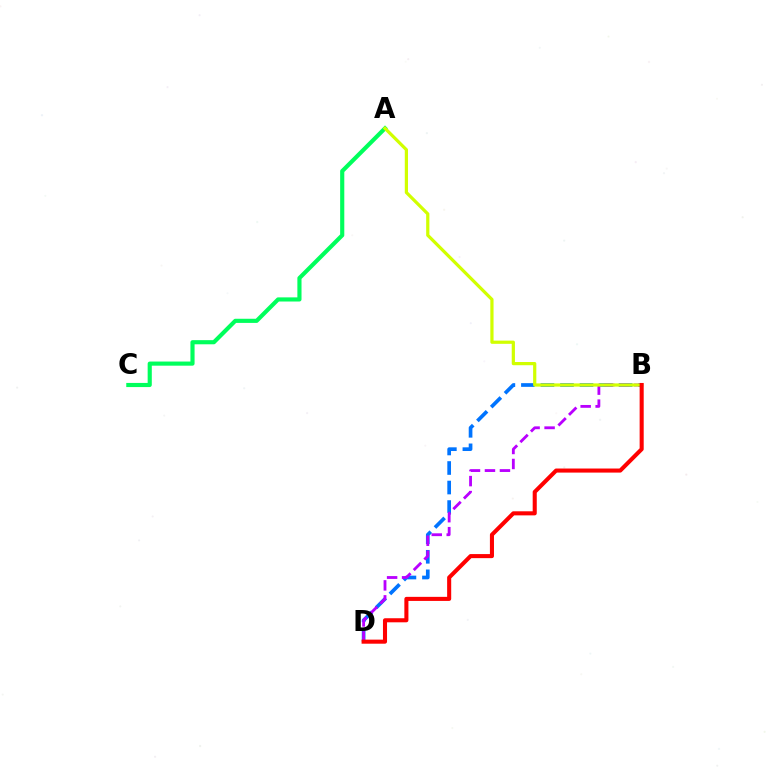{('A', 'C'): [{'color': '#00ff5c', 'line_style': 'solid', 'thickness': 2.98}], ('B', 'D'): [{'color': '#0074ff', 'line_style': 'dashed', 'thickness': 2.65}, {'color': '#b900ff', 'line_style': 'dashed', 'thickness': 2.03}, {'color': '#ff0000', 'line_style': 'solid', 'thickness': 2.93}], ('A', 'B'): [{'color': '#d1ff00', 'line_style': 'solid', 'thickness': 2.31}]}